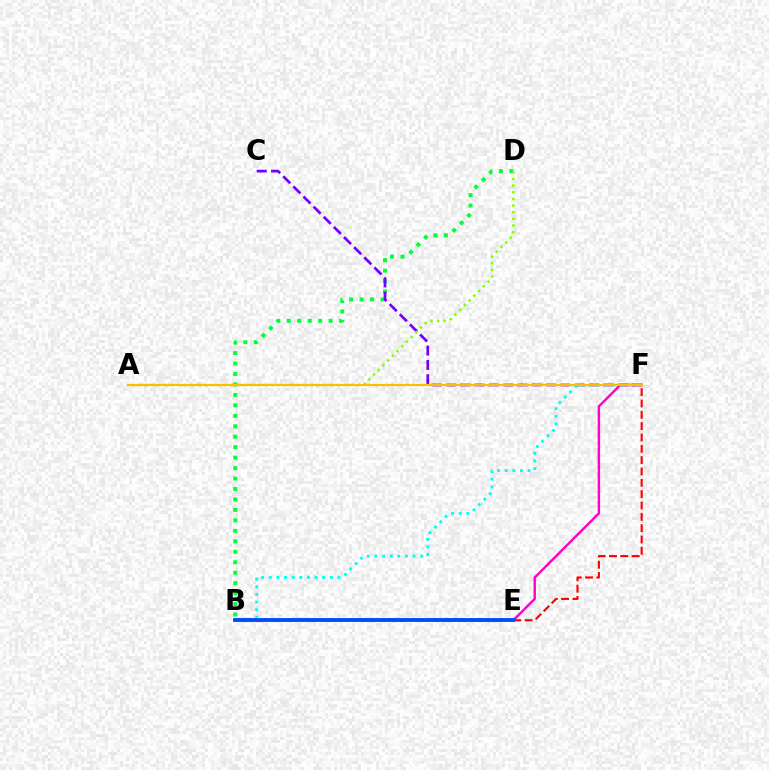{('B', 'D'): [{'color': '#00ff39', 'line_style': 'dotted', 'thickness': 2.84}], ('C', 'F'): [{'color': '#7200ff', 'line_style': 'dashed', 'thickness': 1.95}], ('E', 'F'): [{'color': '#ff00cf', 'line_style': 'solid', 'thickness': 1.76}, {'color': '#ff0000', 'line_style': 'dashed', 'thickness': 1.54}], ('B', 'F'): [{'color': '#00fff6', 'line_style': 'dotted', 'thickness': 2.07}], ('A', 'D'): [{'color': '#84ff00', 'line_style': 'dotted', 'thickness': 1.81}], ('A', 'F'): [{'color': '#ffbd00', 'line_style': 'solid', 'thickness': 1.55}], ('B', 'E'): [{'color': '#004bff', 'line_style': 'solid', 'thickness': 2.79}]}